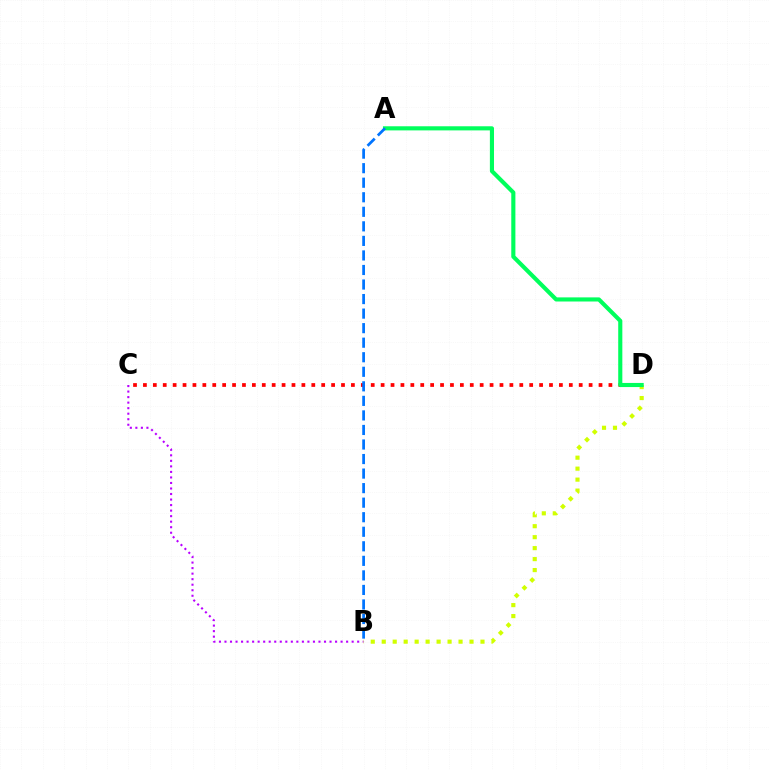{('B', 'C'): [{'color': '#b900ff', 'line_style': 'dotted', 'thickness': 1.5}], ('B', 'D'): [{'color': '#d1ff00', 'line_style': 'dotted', 'thickness': 2.98}], ('C', 'D'): [{'color': '#ff0000', 'line_style': 'dotted', 'thickness': 2.69}], ('A', 'D'): [{'color': '#00ff5c', 'line_style': 'solid', 'thickness': 2.97}], ('A', 'B'): [{'color': '#0074ff', 'line_style': 'dashed', 'thickness': 1.98}]}